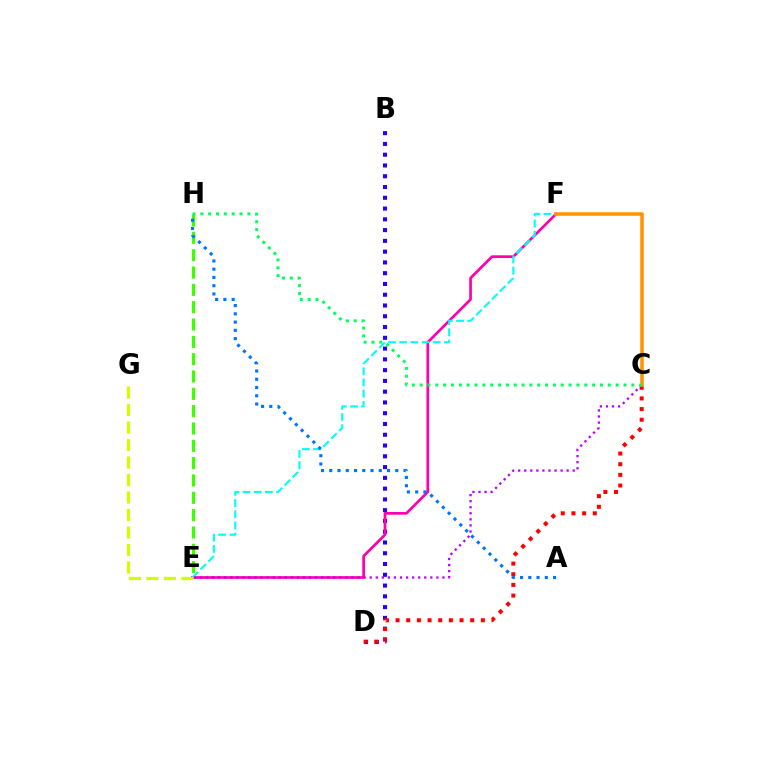{('B', 'D'): [{'color': '#2500ff', 'line_style': 'dotted', 'thickness': 2.93}], ('E', 'F'): [{'color': '#ff00ac', 'line_style': 'solid', 'thickness': 1.95}, {'color': '#00fff6', 'line_style': 'dashed', 'thickness': 1.52}], ('C', 'D'): [{'color': '#ff0000', 'line_style': 'dotted', 'thickness': 2.9}], ('E', 'H'): [{'color': '#3dff00', 'line_style': 'dashed', 'thickness': 2.35}], ('C', 'E'): [{'color': '#b900ff', 'line_style': 'dotted', 'thickness': 1.65}], ('E', 'G'): [{'color': '#d1ff00', 'line_style': 'dashed', 'thickness': 2.38}], ('C', 'F'): [{'color': '#ff9400', 'line_style': 'solid', 'thickness': 2.55}], ('A', 'H'): [{'color': '#0074ff', 'line_style': 'dotted', 'thickness': 2.24}], ('C', 'H'): [{'color': '#00ff5c', 'line_style': 'dotted', 'thickness': 2.13}]}